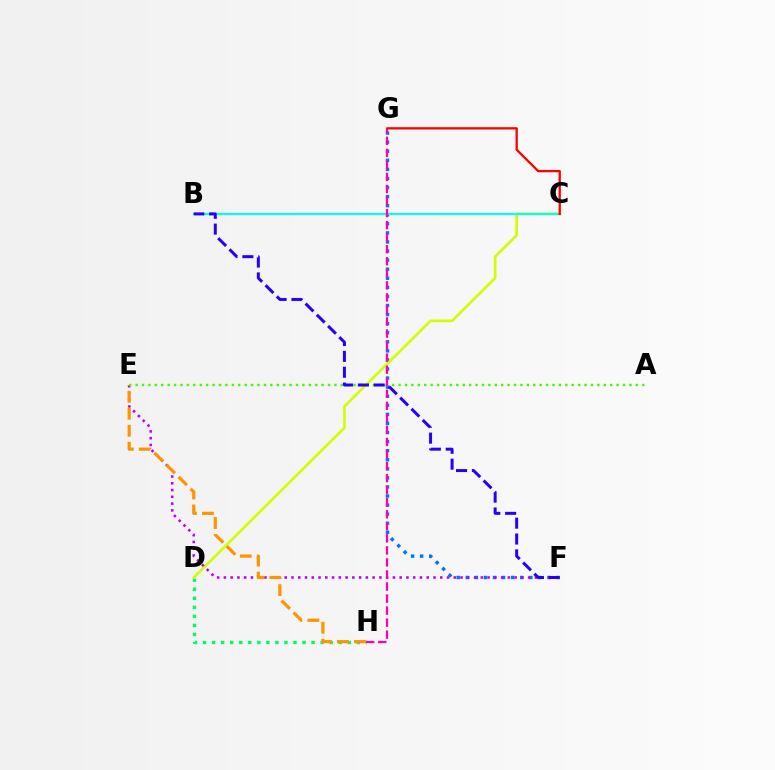{('D', 'H'): [{'color': '#00ff5c', 'line_style': 'dotted', 'thickness': 2.46}], ('F', 'G'): [{'color': '#0074ff', 'line_style': 'dotted', 'thickness': 2.47}], ('C', 'D'): [{'color': '#d1ff00', 'line_style': 'solid', 'thickness': 1.91}], ('E', 'F'): [{'color': '#b900ff', 'line_style': 'dotted', 'thickness': 1.84}], ('B', 'C'): [{'color': '#00fff6', 'line_style': 'solid', 'thickness': 1.55}], ('A', 'E'): [{'color': '#3dff00', 'line_style': 'dotted', 'thickness': 1.74}], ('G', 'H'): [{'color': '#ff00ac', 'line_style': 'dashed', 'thickness': 1.64}], ('B', 'F'): [{'color': '#2500ff', 'line_style': 'dashed', 'thickness': 2.15}], ('E', 'H'): [{'color': '#ff9400', 'line_style': 'dashed', 'thickness': 2.31}], ('C', 'G'): [{'color': '#ff0000', 'line_style': 'solid', 'thickness': 1.65}]}